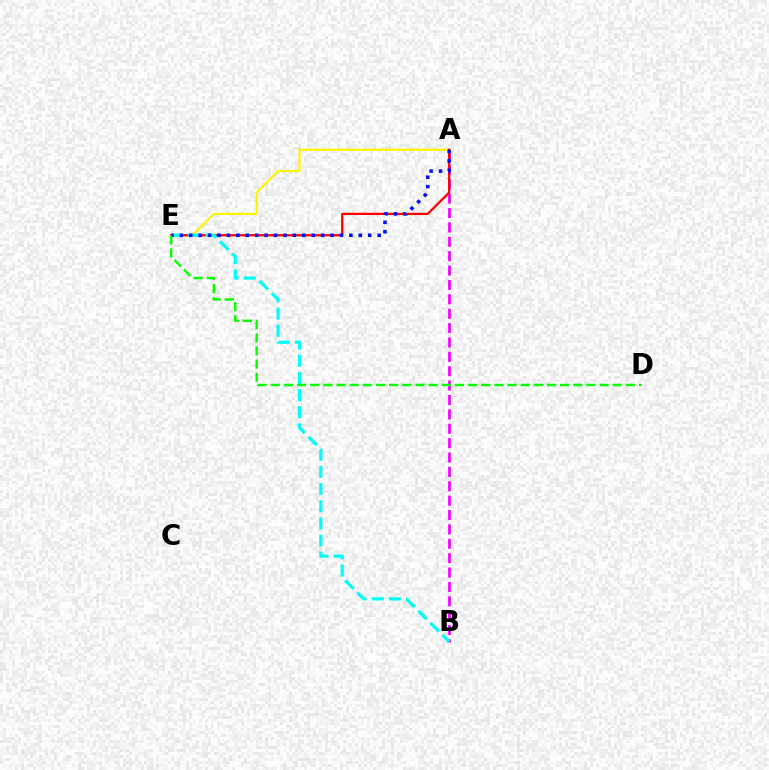{('A', 'B'): [{'color': '#ee00ff', 'line_style': 'dashed', 'thickness': 1.95}], ('A', 'E'): [{'color': '#fcf500', 'line_style': 'solid', 'thickness': 1.55}, {'color': '#ff0000', 'line_style': 'solid', 'thickness': 1.63}, {'color': '#0010ff', 'line_style': 'dotted', 'thickness': 2.56}], ('B', 'E'): [{'color': '#00fff6', 'line_style': 'dashed', 'thickness': 2.33}], ('D', 'E'): [{'color': '#08ff00', 'line_style': 'dashed', 'thickness': 1.79}]}